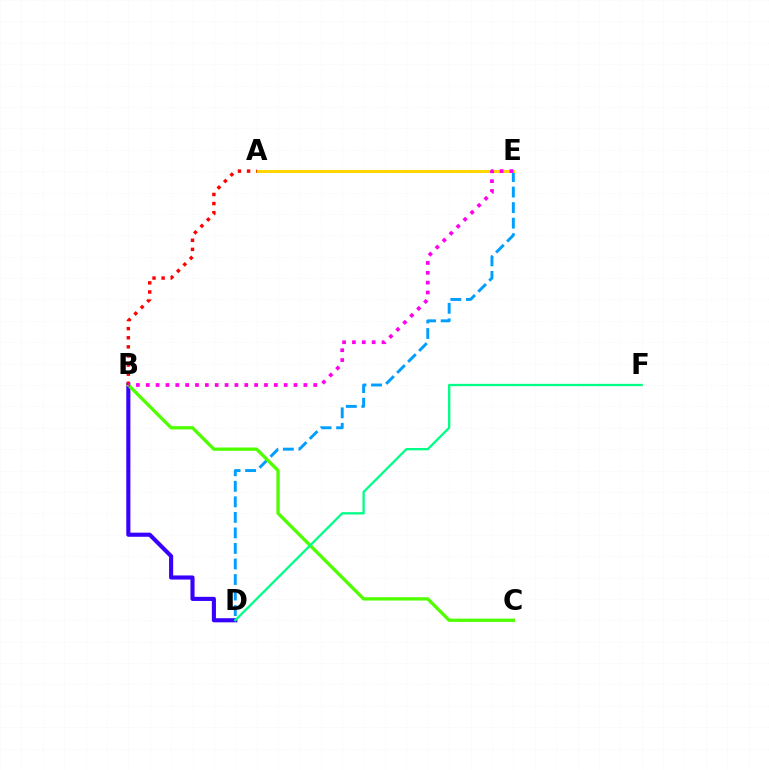{('B', 'D'): [{'color': '#3700ff', 'line_style': 'solid', 'thickness': 2.95}], ('D', 'E'): [{'color': '#009eff', 'line_style': 'dashed', 'thickness': 2.11}], ('B', 'C'): [{'color': '#4fff00', 'line_style': 'solid', 'thickness': 2.37}], ('A', 'E'): [{'color': '#ffd500', 'line_style': 'solid', 'thickness': 2.13}], ('A', 'B'): [{'color': '#ff0000', 'line_style': 'dotted', 'thickness': 2.47}], ('B', 'E'): [{'color': '#ff00ed', 'line_style': 'dotted', 'thickness': 2.68}], ('D', 'F'): [{'color': '#00ff86', 'line_style': 'solid', 'thickness': 1.66}]}